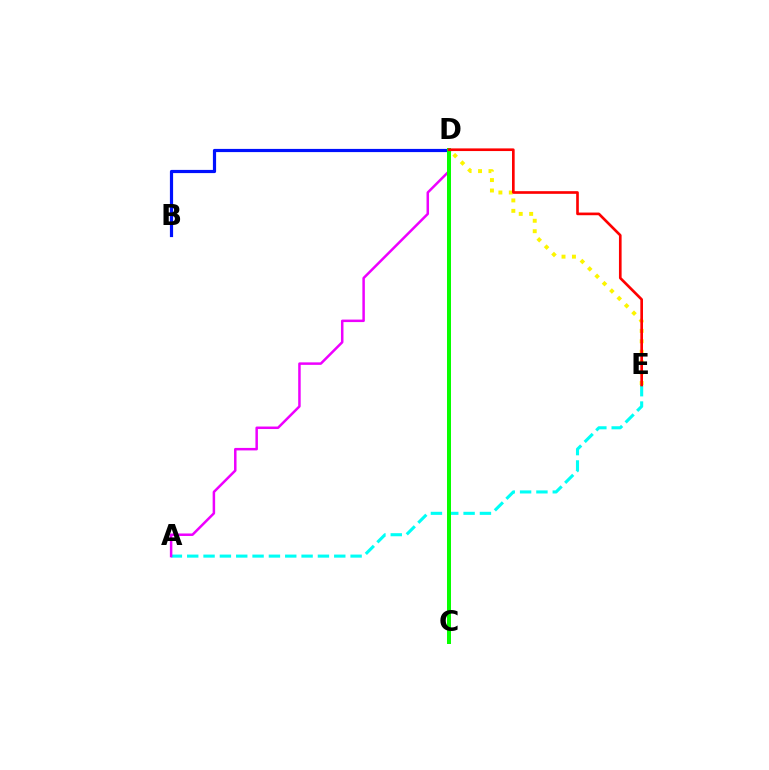{('D', 'E'): [{'color': '#fcf500', 'line_style': 'dotted', 'thickness': 2.83}, {'color': '#ff0000', 'line_style': 'solid', 'thickness': 1.91}], ('A', 'E'): [{'color': '#00fff6', 'line_style': 'dashed', 'thickness': 2.22}], ('B', 'D'): [{'color': '#0010ff', 'line_style': 'solid', 'thickness': 2.3}], ('A', 'D'): [{'color': '#ee00ff', 'line_style': 'solid', 'thickness': 1.8}], ('C', 'D'): [{'color': '#08ff00', 'line_style': 'solid', 'thickness': 2.87}]}